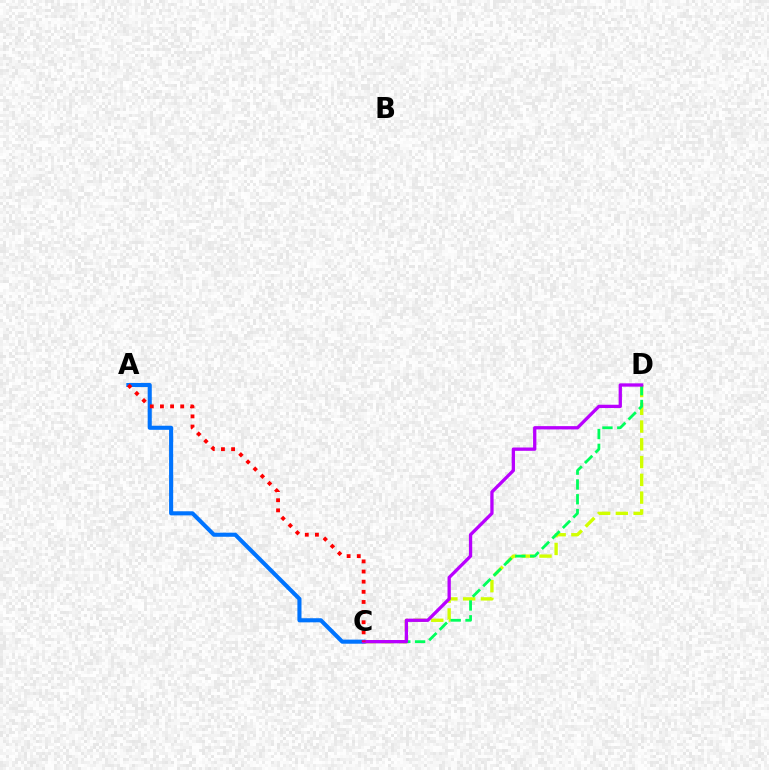{('A', 'C'): [{'color': '#0074ff', 'line_style': 'solid', 'thickness': 2.94}, {'color': '#ff0000', 'line_style': 'dotted', 'thickness': 2.75}], ('C', 'D'): [{'color': '#d1ff00', 'line_style': 'dashed', 'thickness': 2.41}, {'color': '#00ff5c', 'line_style': 'dashed', 'thickness': 2.01}, {'color': '#b900ff', 'line_style': 'solid', 'thickness': 2.38}]}